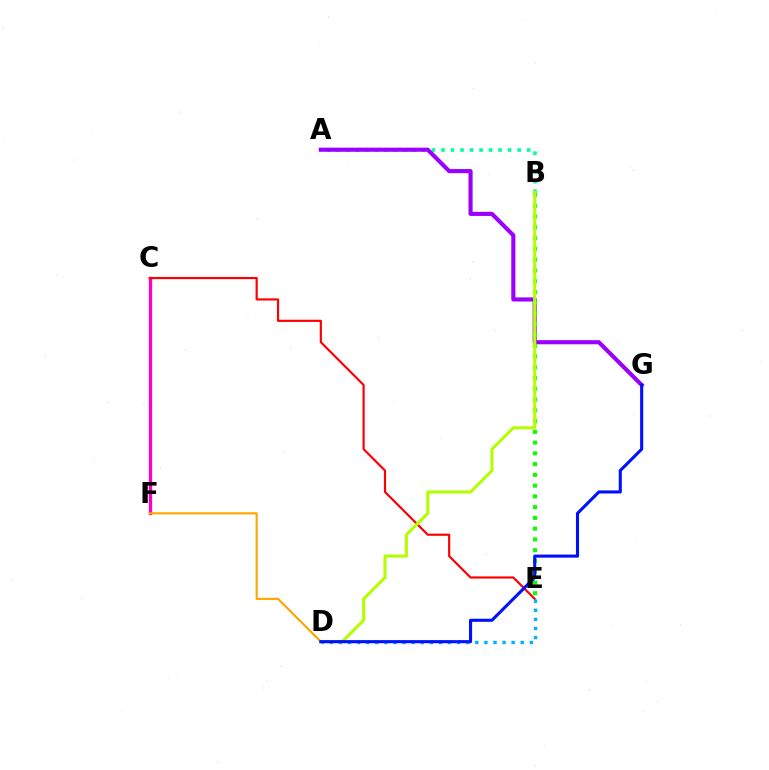{('C', 'F'): [{'color': '#ff00bd', 'line_style': 'solid', 'thickness': 2.36}], ('A', 'B'): [{'color': '#00ff9d', 'line_style': 'dotted', 'thickness': 2.59}], ('D', 'F'): [{'color': '#ffa500', 'line_style': 'solid', 'thickness': 1.53}], ('C', 'E'): [{'color': '#ff0000', 'line_style': 'solid', 'thickness': 1.57}], ('A', 'G'): [{'color': '#9b00ff', 'line_style': 'solid', 'thickness': 2.96}], ('B', 'E'): [{'color': '#08ff00', 'line_style': 'dotted', 'thickness': 2.92}], ('D', 'E'): [{'color': '#00b5ff', 'line_style': 'dotted', 'thickness': 2.47}], ('B', 'D'): [{'color': '#b3ff00', 'line_style': 'solid', 'thickness': 2.2}], ('D', 'G'): [{'color': '#0010ff', 'line_style': 'solid', 'thickness': 2.22}]}